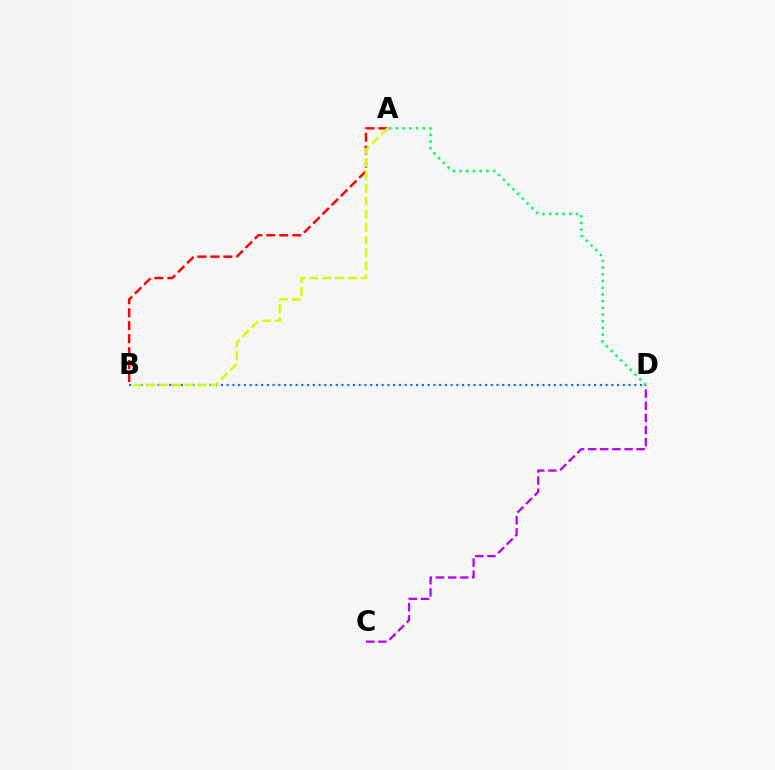{('A', 'D'): [{'color': '#00ff5c', 'line_style': 'dotted', 'thickness': 1.82}], ('C', 'D'): [{'color': '#b900ff', 'line_style': 'dashed', 'thickness': 1.65}], ('B', 'D'): [{'color': '#0074ff', 'line_style': 'dotted', 'thickness': 1.56}], ('A', 'B'): [{'color': '#ff0000', 'line_style': 'dashed', 'thickness': 1.76}, {'color': '#d1ff00', 'line_style': 'dashed', 'thickness': 1.75}]}